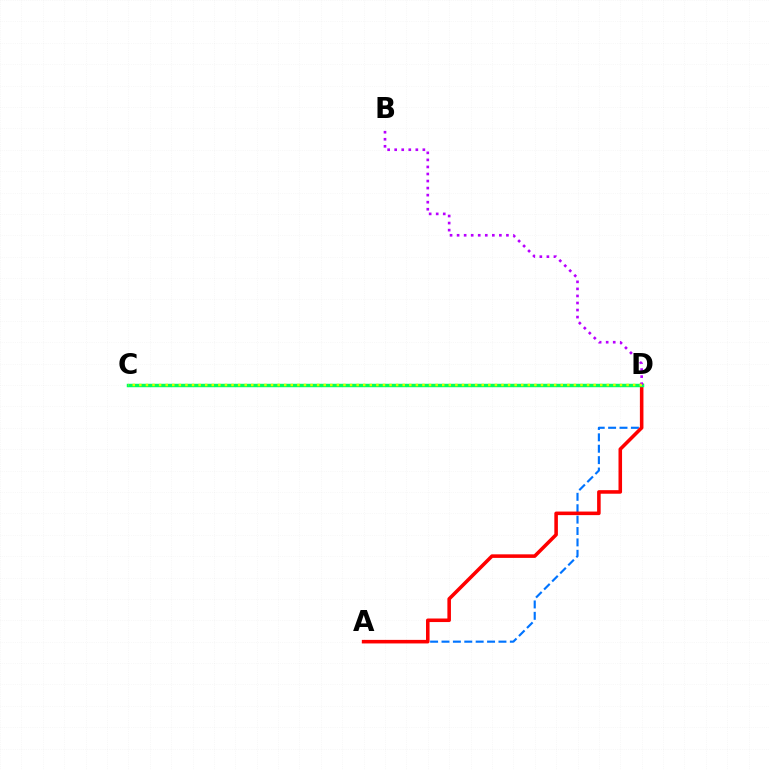{('A', 'D'): [{'color': '#0074ff', 'line_style': 'dashed', 'thickness': 1.55}, {'color': '#ff0000', 'line_style': 'solid', 'thickness': 2.56}], ('C', 'D'): [{'color': '#00ff5c', 'line_style': 'solid', 'thickness': 2.49}, {'color': '#d1ff00', 'line_style': 'dotted', 'thickness': 1.79}], ('B', 'D'): [{'color': '#b900ff', 'line_style': 'dotted', 'thickness': 1.91}]}